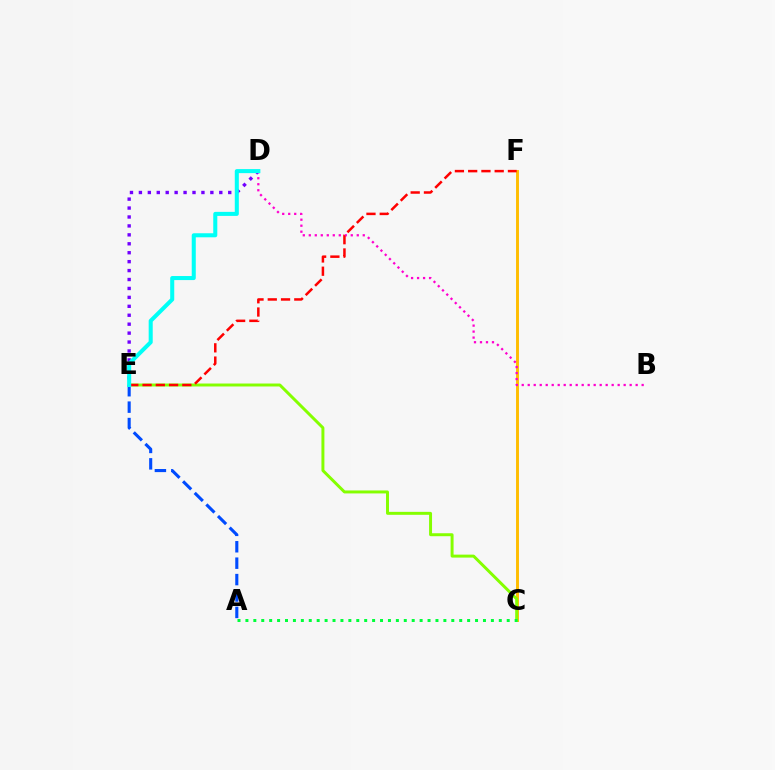{('C', 'F'): [{'color': '#ffbd00', 'line_style': 'solid', 'thickness': 2.1}], ('B', 'D'): [{'color': '#ff00cf', 'line_style': 'dotted', 'thickness': 1.63}], ('C', 'E'): [{'color': '#84ff00', 'line_style': 'solid', 'thickness': 2.13}], ('A', 'C'): [{'color': '#00ff39', 'line_style': 'dotted', 'thickness': 2.15}], ('D', 'E'): [{'color': '#7200ff', 'line_style': 'dotted', 'thickness': 2.43}, {'color': '#00fff6', 'line_style': 'solid', 'thickness': 2.91}], ('A', 'E'): [{'color': '#004bff', 'line_style': 'dashed', 'thickness': 2.23}], ('E', 'F'): [{'color': '#ff0000', 'line_style': 'dashed', 'thickness': 1.8}]}